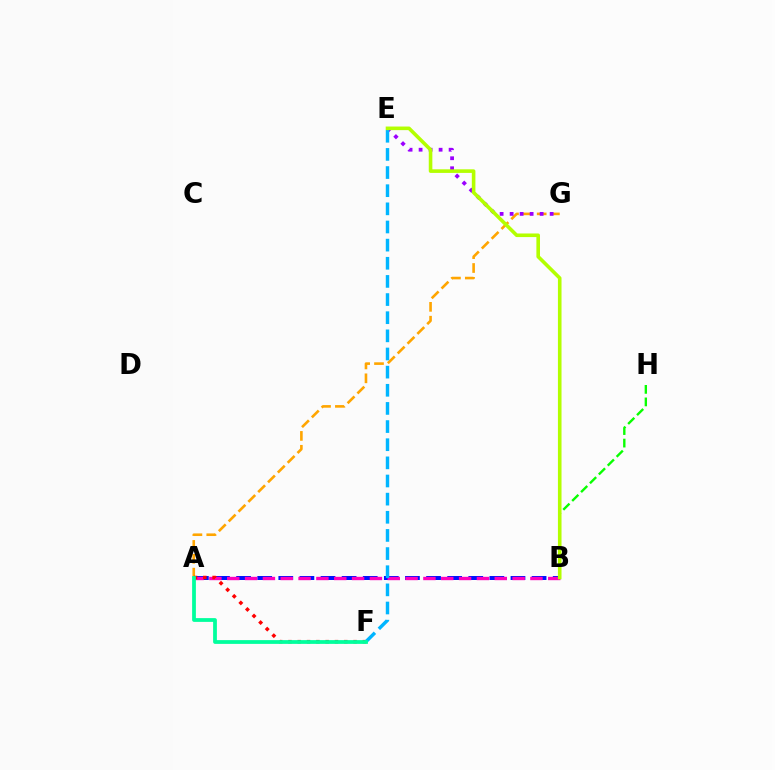{('A', 'G'): [{'color': '#ffa500', 'line_style': 'dashed', 'thickness': 1.88}], ('A', 'B'): [{'color': '#0010ff', 'line_style': 'dashed', 'thickness': 2.87}, {'color': '#ff00bd', 'line_style': 'dashed', 'thickness': 2.42}], ('E', 'G'): [{'color': '#9b00ff', 'line_style': 'dotted', 'thickness': 2.72}], ('A', 'F'): [{'color': '#ff0000', 'line_style': 'dotted', 'thickness': 2.53}, {'color': '#00ff9d', 'line_style': 'solid', 'thickness': 2.71}], ('E', 'F'): [{'color': '#00b5ff', 'line_style': 'dashed', 'thickness': 2.46}], ('B', 'H'): [{'color': '#08ff00', 'line_style': 'dashed', 'thickness': 1.7}], ('B', 'E'): [{'color': '#b3ff00', 'line_style': 'solid', 'thickness': 2.59}]}